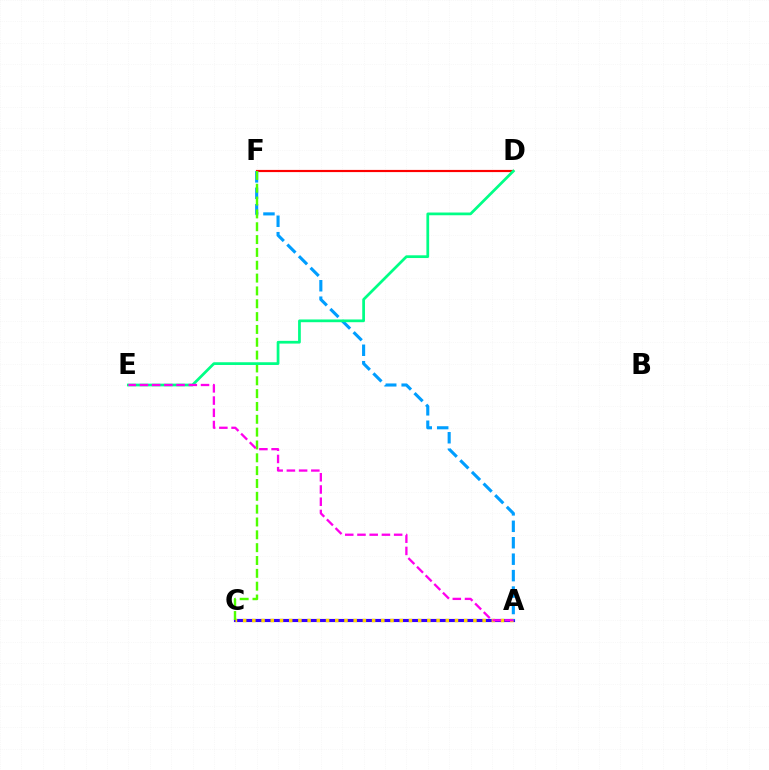{('D', 'F'): [{'color': '#ff0000', 'line_style': 'solid', 'thickness': 1.57}], ('A', 'C'): [{'color': '#3700ff', 'line_style': 'solid', 'thickness': 2.26}, {'color': '#ffd500', 'line_style': 'dotted', 'thickness': 2.5}], ('A', 'F'): [{'color': '#009eff', 'line_style': 'dashed', 'thickness': 2.23}], ('C', 'F'): [{'color': '#4fff00', 'line_style': 'dashed', 'thickness': 1.74}], ('D', 'E'): [{'color': '#00ff86', 'line_style': 'solid', 'thickness': 1.97}], ('A', 'E'): [{'color': '#ff00ed', 'line_style': 'dashed', 'thickness': 1.66}]}